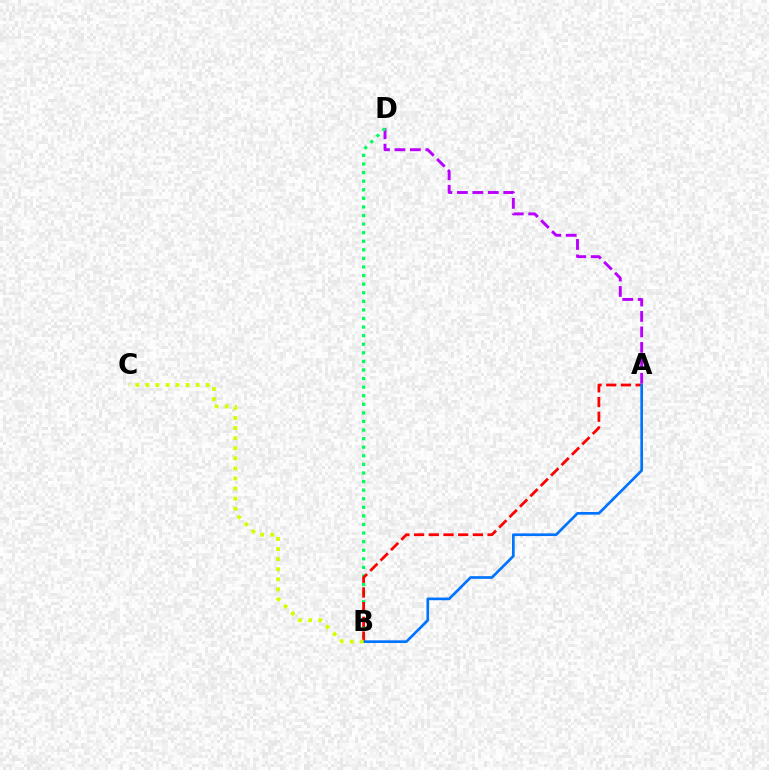{('A', 'D'): [{'color': '#b900ff', 'line_style': 'dashed', 'thickness': 2.1}], ('B', 'D'): [{'color': '#00ff5c', 'line_style': 'dotted', 'thickness': 2.33}], ('A', 'B'): [{'color': '#ff0000', 'line_style': 'dashed', 'thickness': 2.0}, {'color': '#0074ff', 'line_style': 'solid', 'thickness': 1.93}], ('B', 'C'): [{'color': '#d1ff00', 'line_style': 'dotted', 'thickness': 2.74}]}